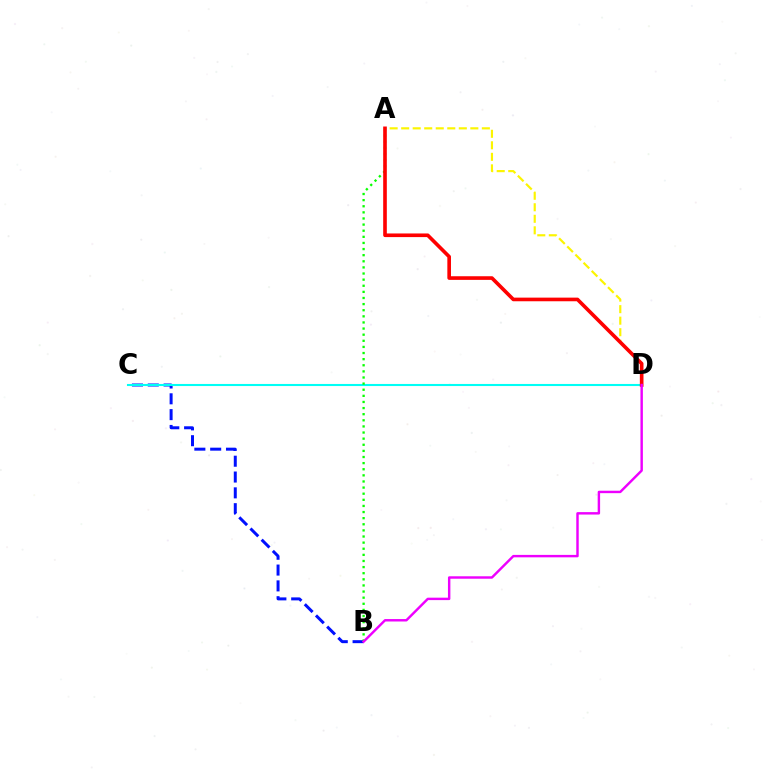{('B', 'C'): [{'color': '#0010ff', 'line_style': 'dashed', 'thickness': 2.15}], ('C', 'D'): [{'color': '#00fff6', 'line_style': 'solid', 'thickness': 1.5}], ('A', 'B'): [{'color': '#08ff00', 'line_style': 'dotted', 'thickness': 1.66}], ('A', 'D'): [{'color': '#fcf500', 'line_style': 'dashed', 'thickness': 1.57}, {'color': '#ff0000', 'line_style': 'solid', 'thickness': 2.62}], ('B', 'D'): [{'color': '#ee00ff', 'line_style': 'solid', 'thickness': 1.75}]}